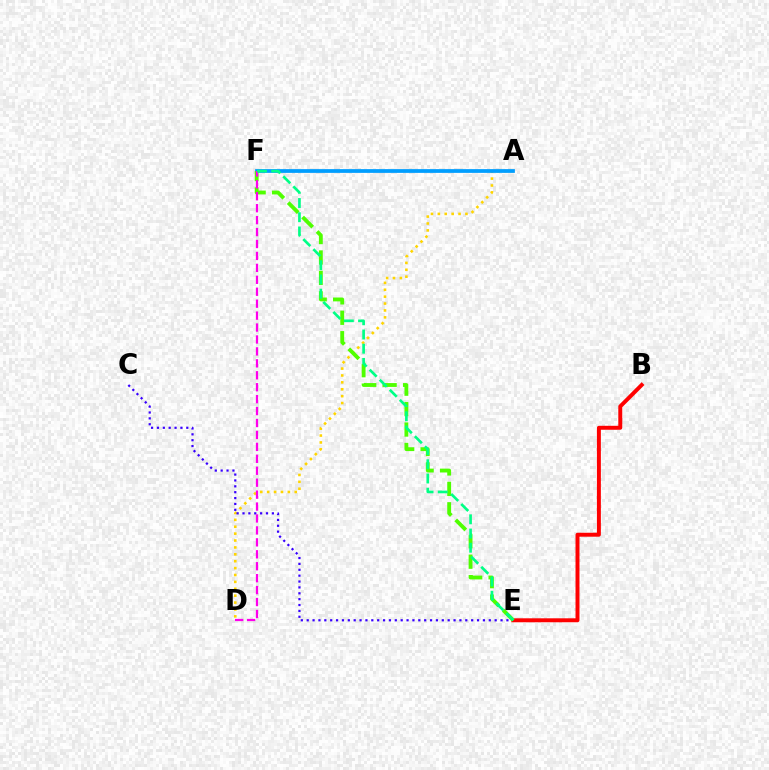{('A', 'D'): [{'color': '#ffd500', 'line_style': 'dotted', 'thickness': 1.87}], ('A', 'F'): [{'color': '#009eff', 'line_style': 'solid', 'thickness': 2.7}], ('C', 'E'): [{'color': '#3700ff', 'line_style': 'dotted', 'thickness': 1.6}], ('B', 'E'): [{'color': '#ff0000', 'line_style': 'solid', 'thickness': 2.85}], ('E', 'F'): [{'color': '#4fff00', 'line_style': 'dashed', 'thickness': 2.77}, {'color': '#00ff86', 'line_style': 'dashed', 'thickness': 1.93}], ('D', 'F'): [{'color': '#ff00ed', 'line_style': 'dashed', 'thickness': 1.62}]}